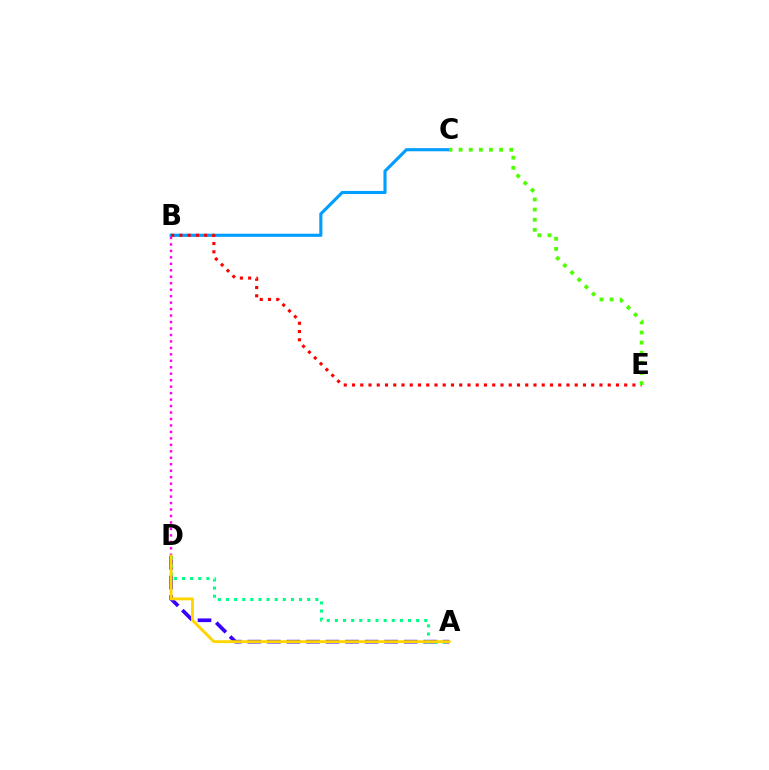{('B', 'C'): [{'color': '#009eff', 'line_style': 'solid', 'thickness': 2.25}], ('A', 'D'): [{'color': '#3700ff', 'line_style': 'dashed', 'thickness': 2.66}, {'color': '#00ff86', 'line_style': 'dotted', 'thickness': 2.21}, {'color': '#ffd500', 'line_style': 'solid', 'thickness': 2.08}], ('B', 'E'): [{'color': '#ff0000', 'line_style': 'dotted', 'thickness': 2.24}], ('B', 'D'): [{'color': '#ff00ed', 'line_style': 'dotted', 'thickness': 1.76}], ('C', 'E'): [{'color': '#4fff00', 'line_style': 'dotted', 'thickness': 2.75}]}